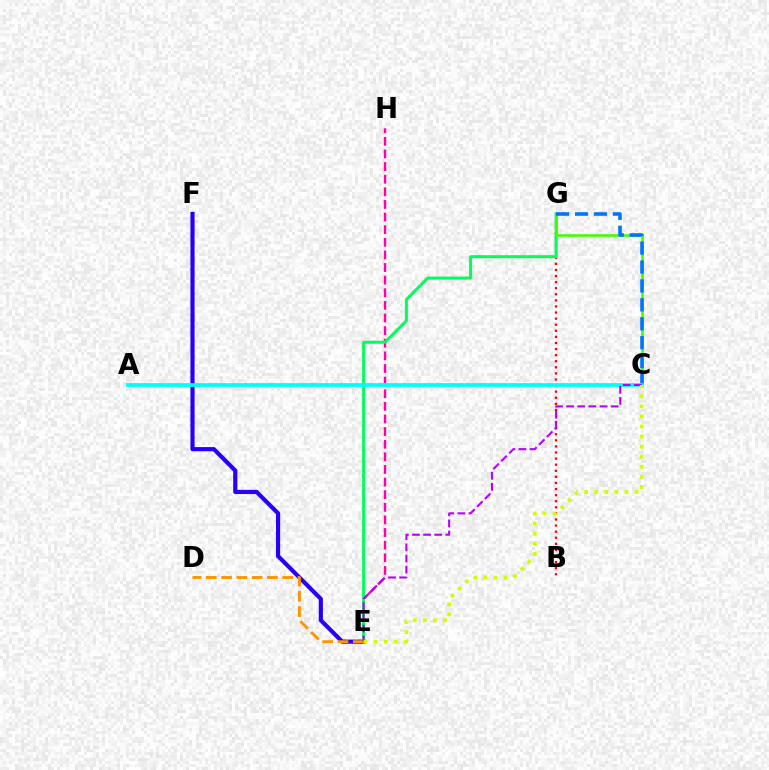{('E', 'F'): [{'color': '#2500ff', 'line_style': 'solid', 'thickness': 3.0}], ('B', 'G'): [{'color': '#ff0000', 'line_style': 'dotted', 'thickness': 1.65}], ('E', 'H'): [{'color': '#ff00ac', 'line_style': 'dashed', 'thickness': 1.71}], ('E', 'G'): [{'color': '#00ff5c', 'line_style': 'solid', 'thickness': 2.15}], ('C', 'G'): [{'color': '#3dff00', 'line_style': 'solid', 'thickness': 1.86}, {'color': '#0074ff', 'line_style': 'dashed', 'thickness': 2.57}], ('D', 'E'): [{'color': '#ff9400', 'line_style': 'dashed', 'thickness': 2.08}], ('A', 'C'): [{'color': '#00fff6', 'line_style': 'solid', 'thickness': 2.7}], ('C', 'E'): [{'color': '#b900ff', 'line_style': 'dashed', 'thickness': 1.51}, {'color': '#d1ff00', 'line_style': 'dotted', 'thickness': 2.74}]}